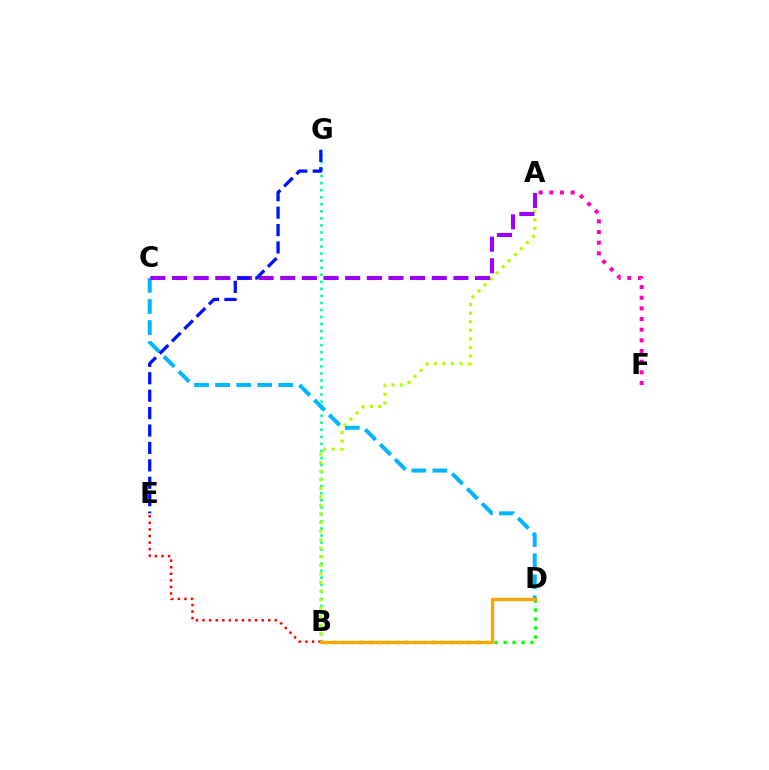{('B', 'G'): [{'color': '#00ff9d', 'line_style': 'dotted', 'thickness': 1.91}], ('C', 'D'): [{'color': '#00b5ff', 'line_style': 'dashed', 'thickness': 2.86}], ('A', 'B'): [{'color': '#b3ff00', 'line_style': 'dotted', 'thickness': 2.33}], ('B', 'D'): [{'color': '#08ff00', 'line_style': 'dotted', 'thickness': 2.43}, {'color': '#ffa500', 'line_style': 'solid', 'thickness': 2.4}], ('A', 'C'): [{'color': '#9b00ff', 'line_style': 'dashed', 'thickness': 2.94}], ('A', 'F'): [{'color': '#ff00bd', 'line_style': 'dotted', 'thickness': 2.9}], ('E', 'G'): [{'color': '#0010ff', 'line_style': 'dashed', 'thickness': 2.37}], ('B', 'E'): [{'color': '#ff0000', 'line_style': 'dotted', 'thickness': 1.79}]}